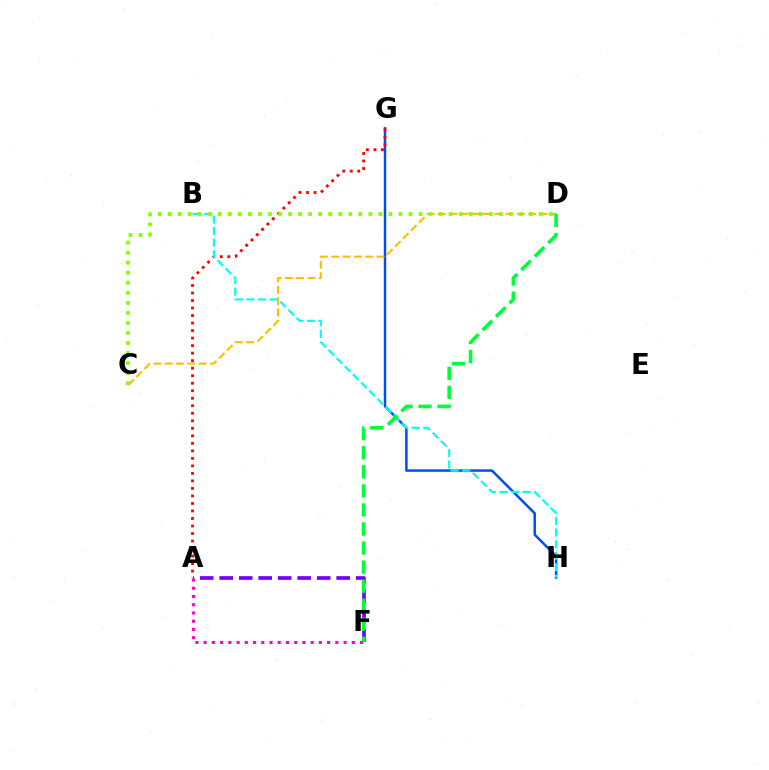{('G', 'H'): [{'color': '#004bff', 'line_style': 'solid', 'thickness': 1.79}], ('A', 'G'): [{'color': '#ff0000', 'line_style': 'dotted', 'thickness': 2.04}], ('B', 'H'): [{'color': '#00fff6', 'line_style': 'dashed', 'thickness': 1.57}], ('A', 'F'): [{'color': '#7200ff', 'line_style': 'dashed', 'thickness': 2.65}, {'color': '#ff00cf', 'line_style': 'dotted', 'thickness': 2.24}], ('C', 'D'): [{'color': '#ffbd00', 'line_style': 'dashed', 'thickness': 1.53}, {'color': '#84ff00', 'line_style': 'dotted', 'thickness': 2.73}], ('D', 'F'): [{'color': '#00ff39', 'line_style': 'dashed', 'thickness': 2.59}]}